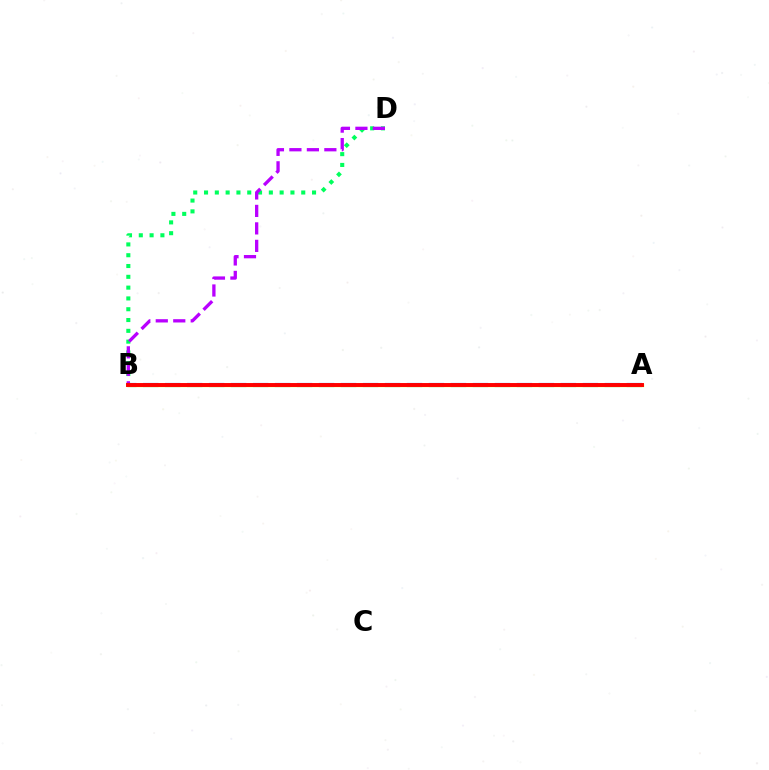{('B', 'D'): [{'color': '#00ff5c', 'line_style': 'dotted', 'thickness': 2.93}, {'color': '#b900ff', 'line_style': 'dashed', 'thickness': 2.37}], ('A', 'B'): [{'color': '#0074ff', 'line_style': 'dashed', 'thickness': 2.99}, {'color': '#d1ff00', 'line_style': 'solid', 'thickness': 2.36}, {'color': '#ff0000', 'line_style': 'solid', 'thickness': 2.82}]}